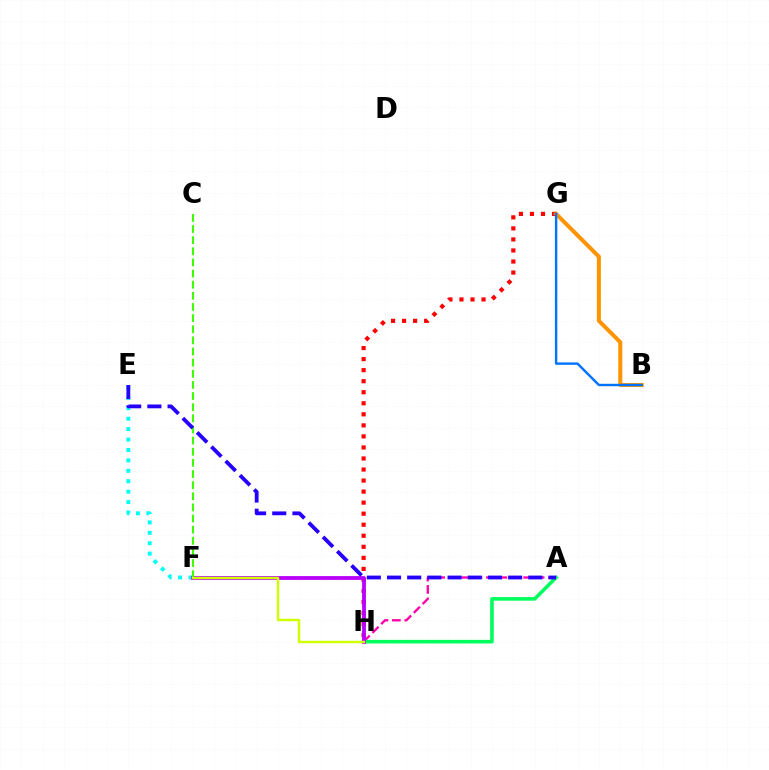{('G', 'H'): [{'color': '#ff0000', 'line_style': 'dotted', 'thickness': 3.0}], ('A', 'H'): [{'color': '#ff00ac', 'line_style': 'dashed', 'thickness': 1.69}, {'color': '#00ff5c', 'line_style': 'solid', 'thickness': 2.58}], ('B', 'G'): [{'color': '#ff9400', 'line_style': 'solid', 'thickness': 2.9}, {'color': '#0074ff', 'line_style': 'solid', 'thickness': 1.74}], ('E', 'F'): [{'color': '#00fff6', 'line_style': 'dotted', 'thickness': 2.83}], ('F', 'H'): [{'color': '#b900ff', 'line_style': 'solid', 'thickness': 2.74}, {'color': '#d1ff00', 'line_style': 'solid', 'thickness': 1.75}], ('C', 'F'): [{'color': '#3dff00', 'line_style': 'dashed', 'thickness': 1.51}], ('A', 'E'): [{'color': '#2500ff', 'line_style': 'dashed', 'thickness': 2.74}]}